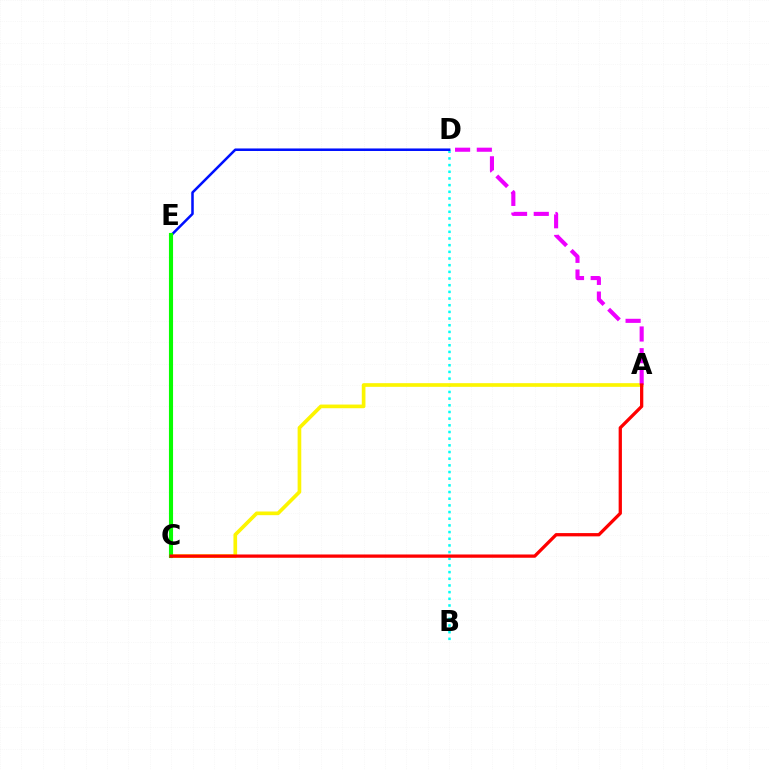{('B', 'D'): [{'color': '#00fff6', 'line_style': 'dotted', 'thickness': 1.81}], ('A', 'C'): [{'color': '#fcf500', 'line_style': 'solid', 'thickness': 2.64}, {'color': '#ff0000', 'line_style': 'solid', 'thickness': 2.36}], ('A', 'D'): [{'color': '#ee00ff', 'line_style': 'dashed', 'thickness': 2.95}], ('D', 'E'): [{'color': '#0010ff', 'line_style': 'solid', 'thickness': 1.82}], ('C', 'E'): [{'color': '#08ff00', 'line_style': 'solid', 'thickness': 2.96}]}